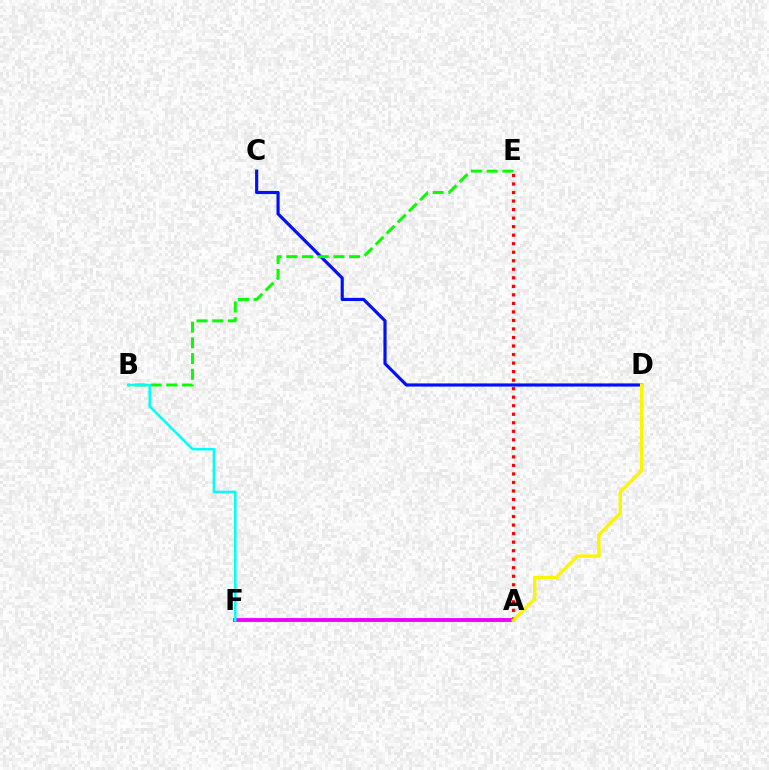{('A', 'F'): [{'color': '#ee00ff', 'line_style': 'solid', 'thickness': 2.77}], ('C', 'D'): [{'color': '#0010ff', 'line_style': 'solid', 'thickness': 2.27}], ('A', 'E'): [{'color': '#ff0000', 'line_style': 'dotted', 'thickness': 2.32}], ('B', 'E'): [{'color': '#08ff00', 'line_style': 'dashed', 'thickness': 2.14}], ('A', 'D'): [{'color': '#fcf500', 'line_style': 'solid', 'thickness': 2.45}], ('B', 'F'): [{'color': '#00fff6', 'line_style': 'solid', 'thickness': 1.8}]}